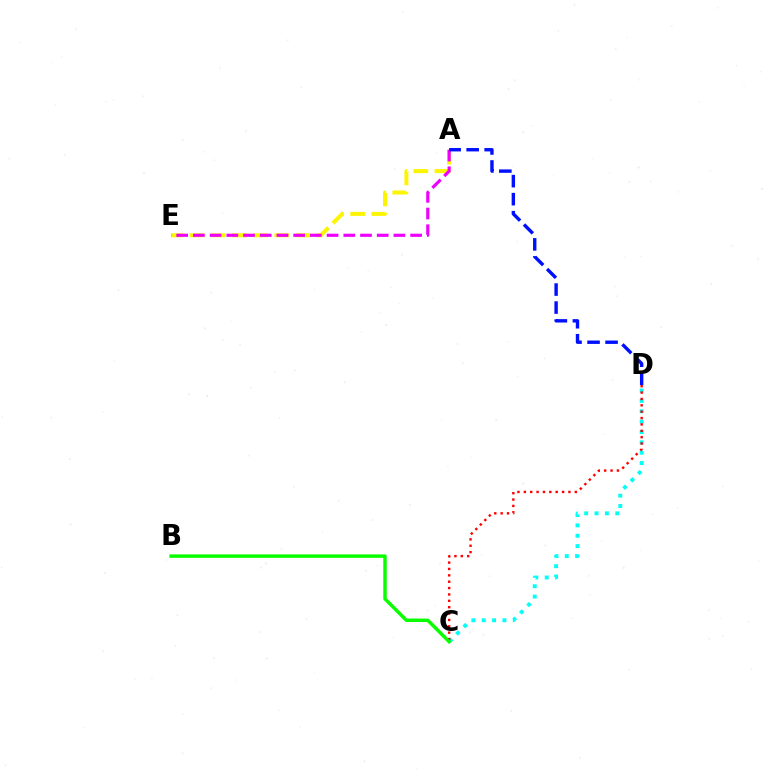{('A', 'E'): [{'color': '#fcf500', 'line_style': 'dashed', 'thickness': 2.88}, {'color': '#ee00ff', 'line_style': 'dashed', 'thickness': 2.27}], ('C', 'D'): [{'color': '#00fff6', 'line_style': 'dotted', 'thickness': 2.82}, {'color': '#ff0000', 'line_style': 'dotted', 'thickness': 1.73}], ('A', 'D'): [{'color': '#0010ff', 'line_style': 'dashed', 'thickness': 2.45}], ('B', 'C'): [{'color': '#08ff00', 'line_style': 'solid', 'thickness': 2.48}]}